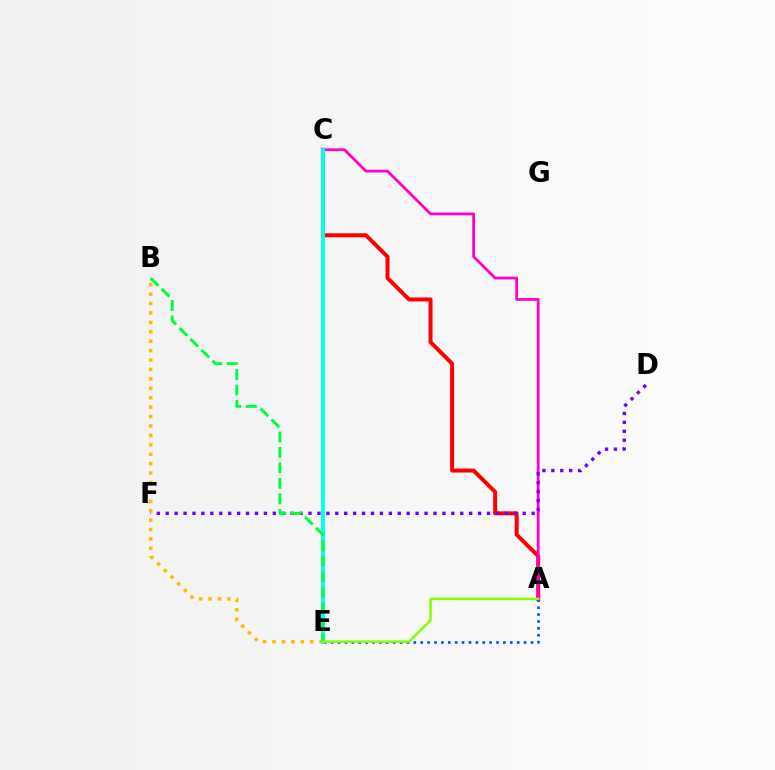{('B', 'E'): [{'color': '#ffbd00', 'line_style': 'dotted', 'thickness': 2.56}, {'color': '#00ff39', 'line_style': 'dashed', 'thickness': 2.1}], ('A', 'C'): [{'color': '#ff0000', 'line_style': 'solid', 'thickness': 2.86}, {'color': '#ff00cf', 'line_style': 'solid', 'thickness': 1.99}], ('A', 'E'): [{'color': '#004bff', 'line_style': 'dotted', 'thickness': 1.87}, {'color': '#84ff00', 'line_style': 'solid', 'thickness': 1.8}], ('D', 'F'): [{'color': '#7200ff', 'line_style': 'dotted', 'thickness': 2.42}], ('C', 'E'): [{'color': '#00fff6', 'line_style': 'solid', 'thickness': 2.8}]}